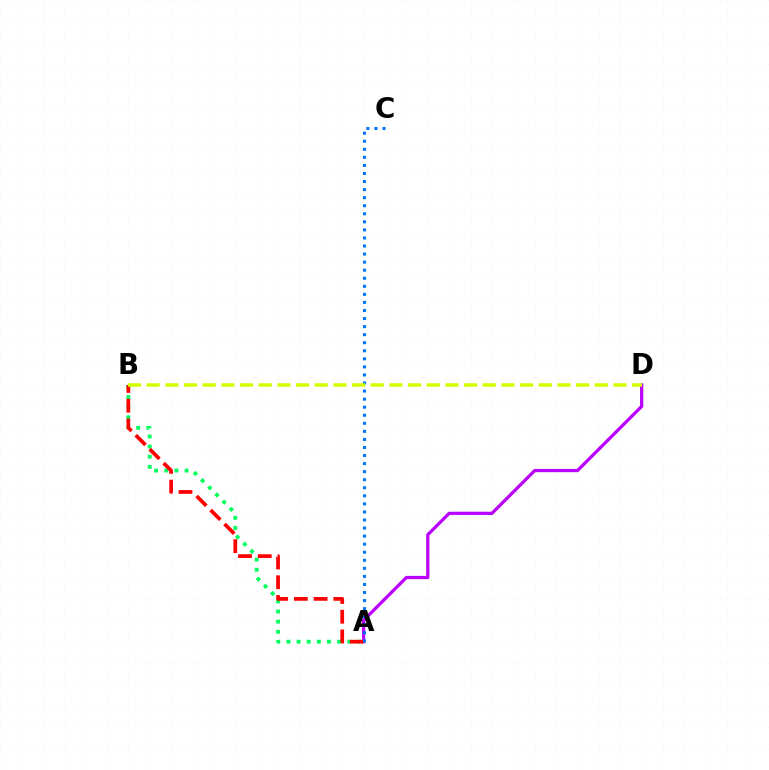{('A', 'B'): [{'color': '#00ff5c', 'line_style': 'dotted', 'thickness': 2.75}, {'color': '#ff0000', 'line_style': 'dashed', 'thickness': 2.68}], ('A', 'D'): [{'color': '#b900ff', 'line_style': 'solid', 'thickness': 2.33}], ('A', 'C'): [{'color': '#0074ff', 'line_style': 'dotted', 'thickness': 2.19}], ('B', 'D'): [{'color': '#d1ff00', 'line_style': 'dashed', 'thickness': 2.54}]}